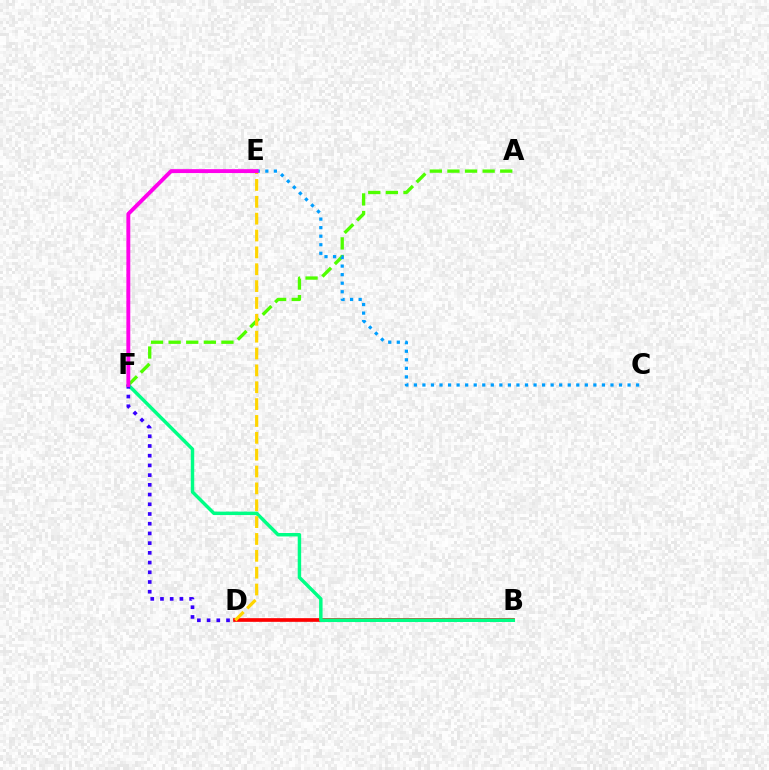{('A', 'F'): [{'color': '#4fff00', 'line_style': 'dashed', 'thickness': 2.39}], ('B', 'D'): [{'color': '#ff0000', 'line_style': 'solid', 'thickness': 2.65}], ('B', 'F'): [{'color': '#00ff86', 'line_style': 'solid', 'thickness': 2.48}], ('D', 'E'): [{'color': '#ffd500', 'line_style': 'dashed', 'thickness': 2.29}], ('C', 'E'): [{'color': '#009eff', 'line_style': 'dotted', 'thickness': 2.32}], ('D', 'F'): [{'color': '#3700ff', 'line_style': 'dotted', 'thickness': 2.64}], ('E', 'F'): [{'color': '#ff00ed', 'line_style': 'solid', 'thickness': 2.81}]}